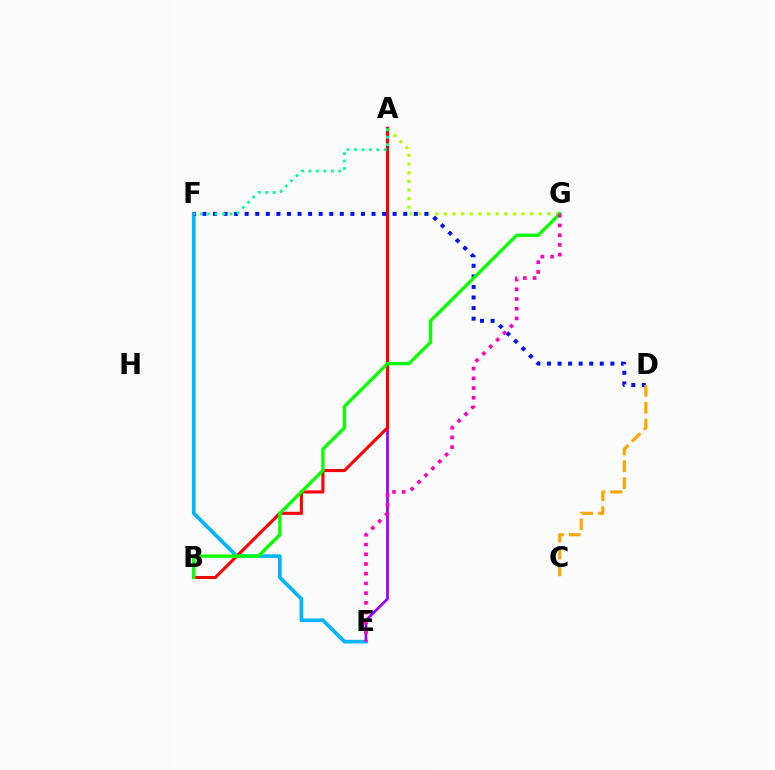{('A', 'G'): [{'color': '#b3ff00', 'line_style': 'dotted', 'thickness': 2.34}], ('A', 'E'): [{'color': '#9b00ff', 'line_style': 'solid', 'thickness': 1.97}], ('E', 'F'): [{'color': '#00b5ff', 'line_style': 'solid', 'thickness': 2.64}], ('A', 'B'): [{'color': '#ff0000', 'line_style': 'solid', 'thickness': 2.21}], ('D', 'F'): [{'color': '#0010ff', 'line_style': 'dotted', 'thickness': 2.87}], ('B', 'G'): [{'color': '#08ff00', 'line_style': 'solid', 'thickness': 2.41}], ('E', 'G'): [{'color': '#ff00bd', 'line_style': 'dotted', 'thickness': 2.64}], ('C', 'D'): [{'color': '#ffa500', 'line_style': 'dashed', 'thickness': 2.29}], ('A', 'F'): [{'color': '#00ff9d', 'line_style': 'dotted', 'thickness': 2.02}]}